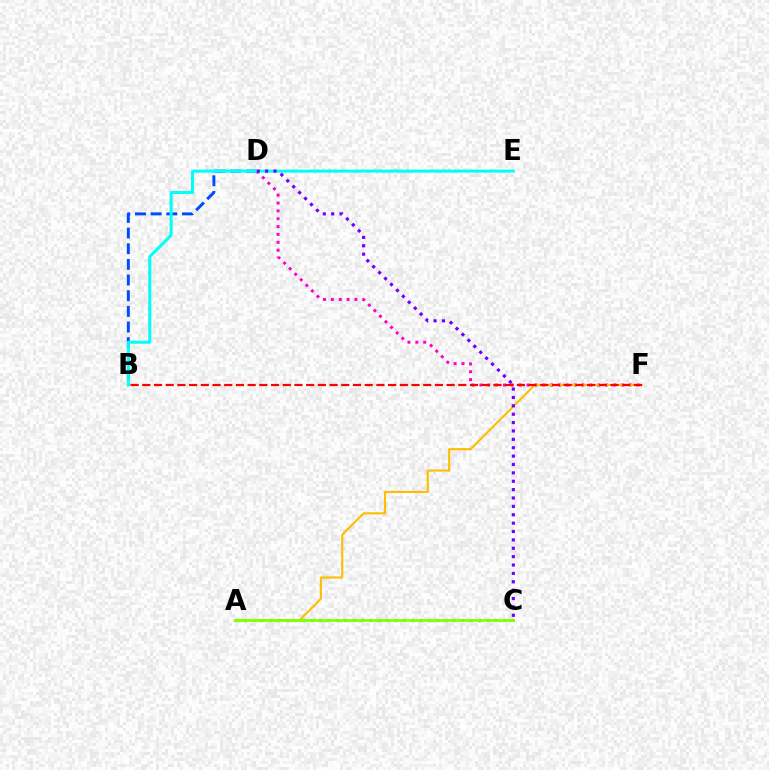{('A', 'C'): [{'color': '#00ff39', 'line_style': 'dotted', 'thickness': 2.27}, {'color': '#84ff00', 'line_style': 'solid', 'thickness': 1.95}], ('B', 'D'): [{'color': '#004bff', 'line_style': 'dashed', 'thickness': 2.13}], ('D', 'F'): [{'color': '#ff00cf', 'line_style': 'dotted', 'thickness': 2.13}], ('A', 'F'): [{'color': '#ffbd00', 'line_style': 'solid', 'thickness': 1.52}], ('B', 'E'): [{'color': '#00fff6', 'line_style': 'solid', 'thickness': 2.17}], ('C', 'D'): [{'color': '#7200ff', 'line_style': 'dotted', 'thickness': 2.28}], ('B', 'F'): [{'color': '#ff0000', 'line_style': 'dashed', 'thickness': 1.59}]}